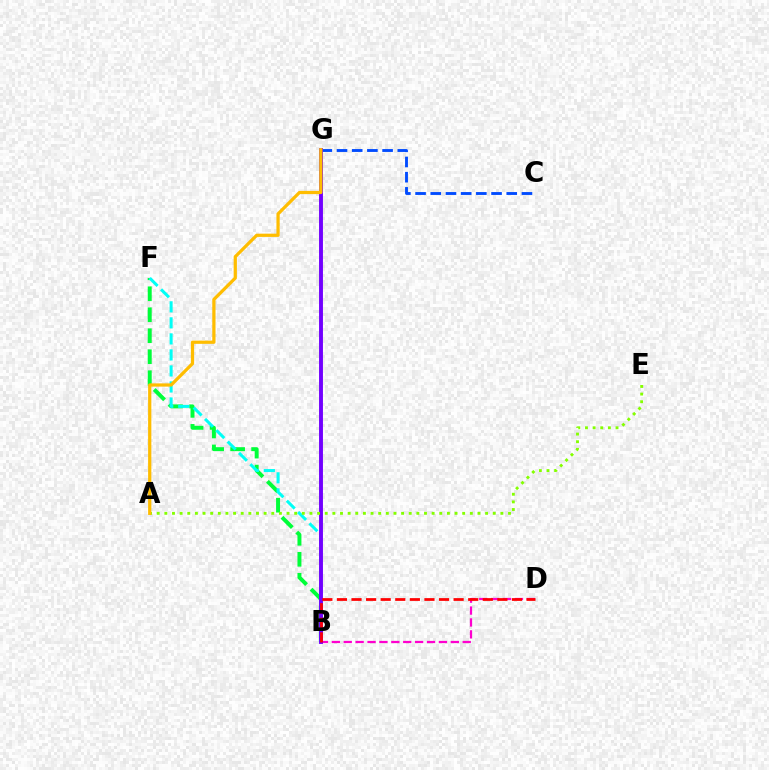{('B', 'F'): [{'color': '#00ff39', 'line_style': 'dashed', 'thickness': 2.85}, {'color': '#00fff6', 'line_style': 'dashed', 'thickness': 2.18}], ('B', 'D'): [{'color': '#ff00cf', 'line_style': 'dashed', 'thickness': 1.62}, {'color': '#ff0000', 'line_style': 'dashed', 'thickness': 1.98}], ('C', 'G'): [{'color': '#004bff', 'line_style': 'dashed', 'thickness': 2.06}], ('B', 'G'): [{'color': '#7200ff', 'line_style': 'solid', 'thickness': 2.81}], ('A', 'E'): [{'color': '#84ff00', 'line_style': 'dotted', 'thickness': 2.07}], ('A', 'G'): [{'color': '#ffbd00', 'line_style': 'solid', 'thickness': 2.33}]}